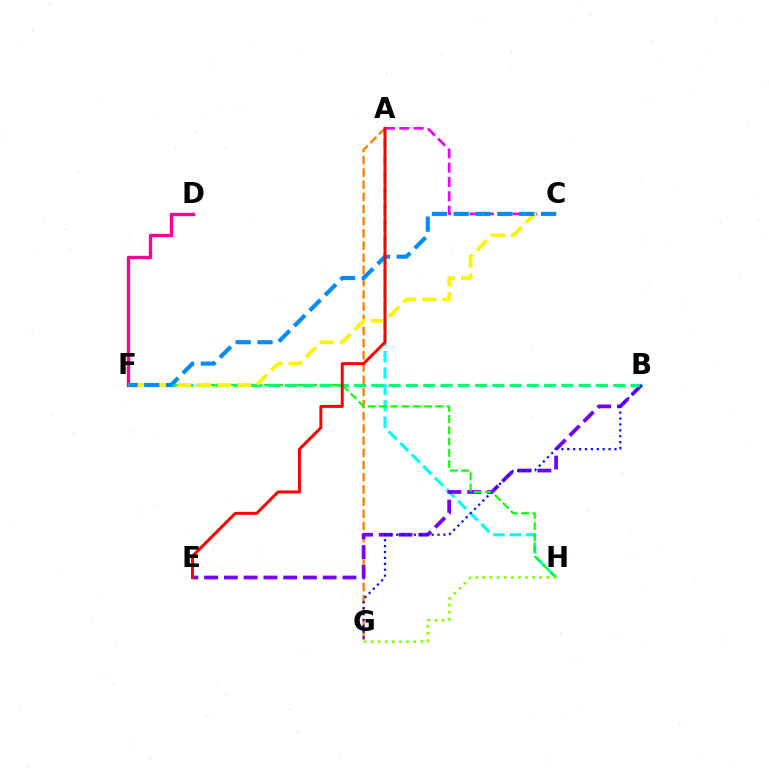{('A', 'H'): [{'color': '#00fff6', 'line_style': 'dashed', 'thickness': 2.22}], ('A', 'G'): [{'color': '#ff7c00', 'line_style': 'dashed', 'thickness': 1.66}], ('A', 'C'): [{'color': '#ee00ff', 'line_style': 'dashed', 'thickness': 1.95}], ('B', 'E'): [{'color': '#7200ff', 'line_style': 'dashed', 'thickness': 2.69}], ('F', 'H'): [{'color': '#08ff00', 'line_style': 'dashed', 'thickness': 1.53}], ('D', 'F'): [{'color': '#ff0094', 'line_style': 'solid', 'thickness': 2.42}], ('G', 'H'): [{'color': '#84ff00', 'line_style': 'dotted', 'thickness': 1.93}], ('B', 'F'): [{'color': '#00ff74', 'line_style': 'dashed', 'thickness': 2.35}], ('C', 'F'): [{'color': '#fcf500', 'line_style': 'dashed', 'thickness': 2.72}, {'color': '#008cff', 'line_style': 'dashed', 'thickness': 2.96}], ('A', 'E'): [{'color': '#ff0000', 'line_style': 'solid', 'thickness': 2.13}], ('B', 'G'): [{'color': '#0010ff', 'line_style': 'dotted', 'thickness': 1.6}]}